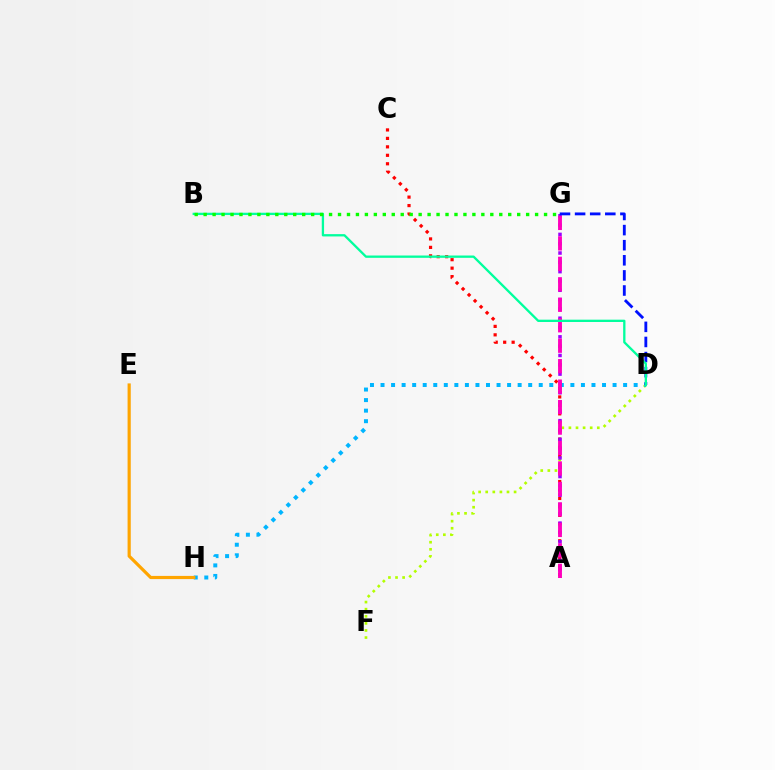{('D', 'F'): [{'color': '#b3ff00', 'line_style': 'dotted', 'thickness': 1.93}], ('D', 'H'): [{'color': '#00b5ff', 'line_style': 'dotted', 'thickness': 2.87}], ('A', 'C'): [{'color': '#ff0000', 'line_style': 'dotted', 'thickness': 2.3}], ('A', 'G'): [{'color': '#9b00ff', 'line_style': 'dotted', 'thickness': 2.53}, {'color': '#ff00bd', 'line_style': 'dashed', 'thickness': 2.78}], ('E', 'H'): [{'color': '#ffa500', 'line_style': 'solid', 'thickness': 2.29}], ('D', 'G'): [{'color': '#0010ff', 'line_style': 'dashed', 'thickness': 2.05}], ('B', 'D'): [{'color': '#00ff9d', 'line_style': 'solid', 'thickness': 1.66}], ('B', 'G'): [{'color': '#08ff00', 'line_style': 'dotted', 'thickness': 2.43}]}